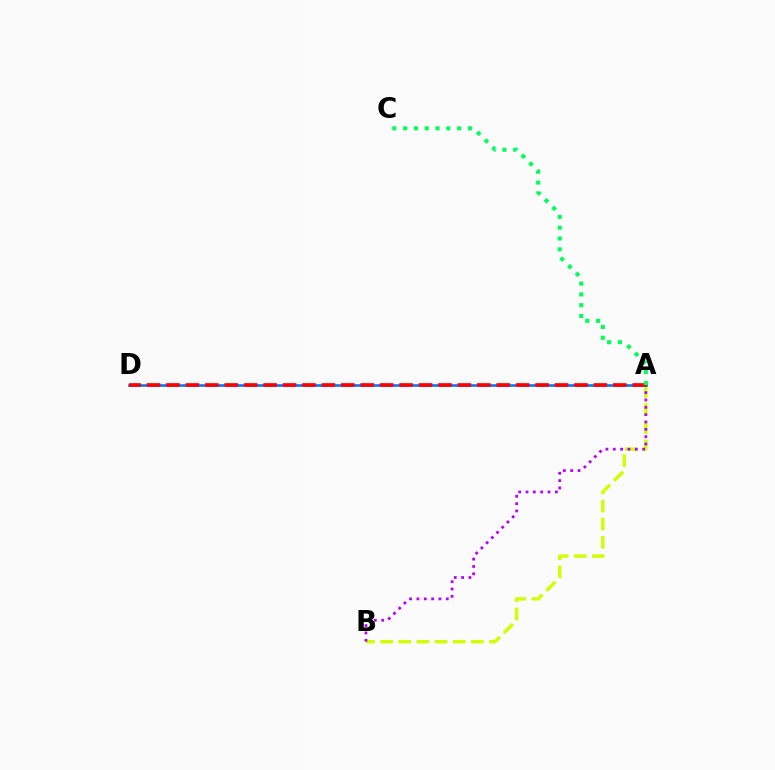{('A', 'B'): [{'color': '#d1ff00', 'line_style': 'dashed', 'thickness': 2.47}, {'color': '#b900ff', 'line_style': 'dotted', 'thickness': 1.99}], ('A', 'D'): [{'color': '#0074ff', 'line_style': 'solid', 'thickness': 1.85}, {'color': '#ff0000', 'line_style': 'dashed', 'thickness': 2.64}], ('A', 'C'): [{'color': '#00ff5c', 'line_style': 'dotted', 'thickness': 2.94}]}